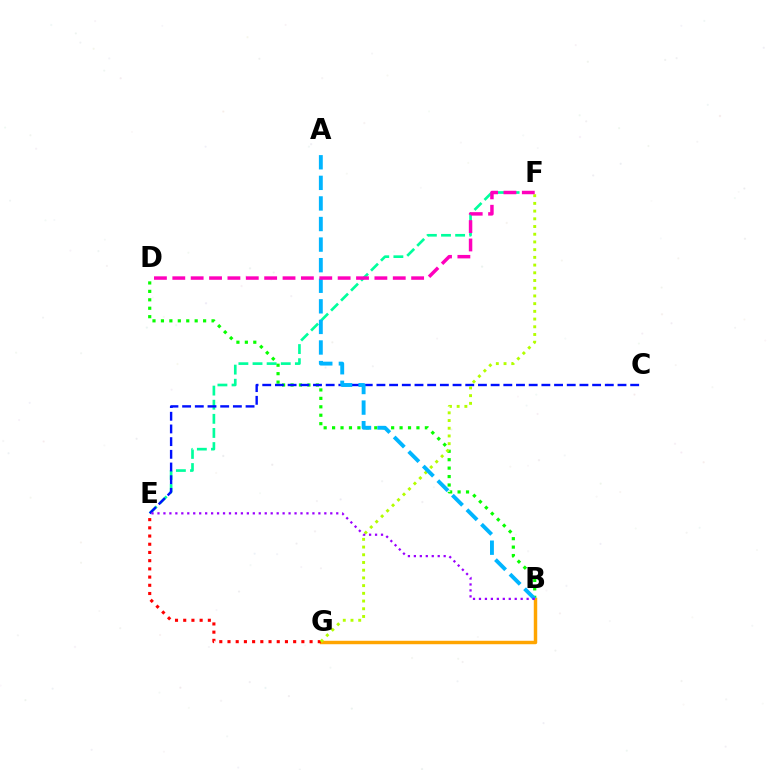{('E', 'F'): [{'color': '#00ff9d', 'line_style': 'dashed', 'thickness': 1.92}], ('B', 'D'): [{'color': '#08ff00', 'line_style': 'dotted', 'thickness': 2.29}], ('C', 'E'): [{'color': '#0010ff', 'line_style': 'dashed', 'thickness': 1.72}], ('B', 'G'): [{'color': '#ffa500', 'line_style': 'solid', 'thickness': 2.48}], ('E', 'G'): [{'color': '#ff0000', 'line_style': 'dotted', 'thickness': 2.23}], ('F', 'G'): [{'color': '#b3ff00', 'line_style': 'dotted', 'thickness': 2.1}], ('A', 'B'): [{'color': '#00b5ff', 'line_style': 'dashed', 'thickness': 2.8}], ('D', 'F'): [{'color': '#ff00bd', 'line_style': 'dashed', 'thickness': 2.5}], ('B', 'E'): [{'color': '#9b00ff', 'line_style': 'dotted', 'thickness': 1.62}]}